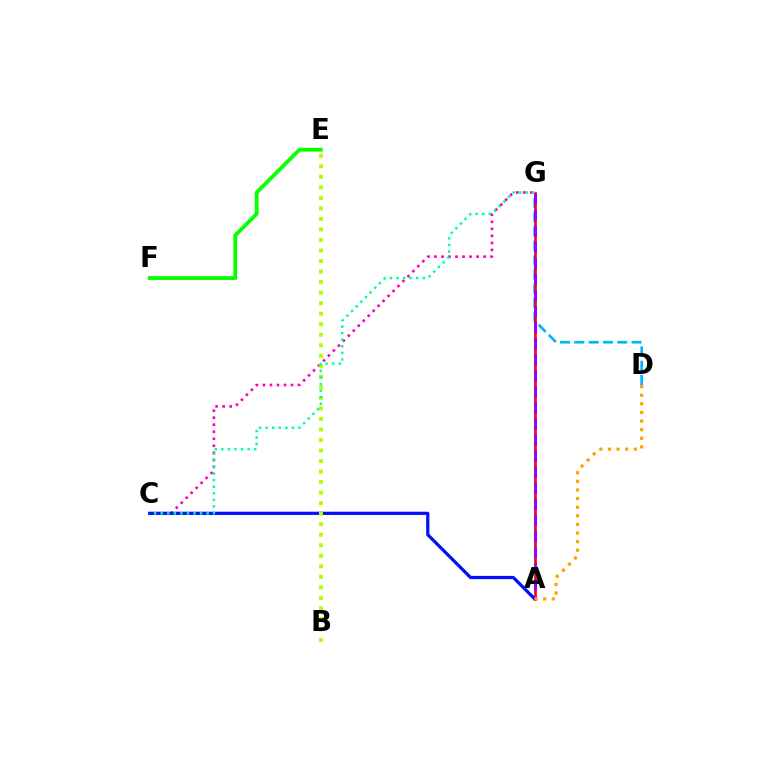{('C', 'G'): [{'color': '#ff00bd', 'line_style': 'dotted', 'thickness': 1.91}, {'color': '#00ff9d', 'line_style': 'dotted', 'thickness': 1.78}], ('A', 'C'): [{'color': '#0010ff', 'line_style': 'solid', 'thickness': 2.32}], ('D', 'G'): [{'color': '#00b5ff', 'line_style': 'dashed', 'thickness': 1.94}], ('E', 'F'): [{'color': '#08ff00', 'line_style': 'solid', 'thickness': 2.75}], ('B', 'E'): [{'color': '#b3ff00', 'line_style': 'dotted', 'thickness': 2.86}], ('A', 'G'): [{'color': '#ff0000', 'line_style': 'solid', 'thickness': 1.86}, {'color': '#9b00ff', 'line_style': 'dashed', 'thickness': 2.18}], ('A', 'D'): [{'color': '#ffa500', 'line_style': 'dotted', 'thickness': 2.34}]}